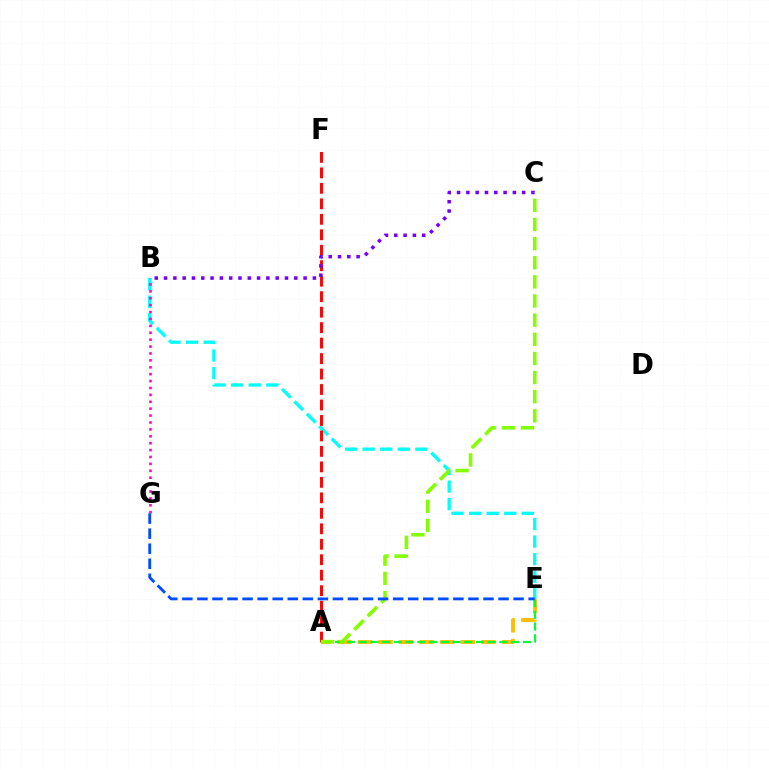{('B', 'E'): [{'color': '#00fff6', 'line_style': 'dashed', 'thickness': 2.39}], ('A', 'E'): [{'color': '#ffbd00', 'line_style': 'dashed', 'thickness': 2.8}, {'color': '#00ff39', 'line_style': 'dashed', 'thickness': 1.59}], ('A', 'F'): [{'color': '#ff0000', 'line_style': 'dashed', 'thickness': 2.1}], ('B', 'G'): [{'color': '#ff00cf', 'line_style': 'dotted', 'thickness': 1.87}], ('B', 'C'): [{'color': '#7200ff', 'line_style': 'dotted', 'thickness': 2.53}], ('A', 'C'): [{'color': '#84ff00', 'line_style': 'dashed', 'thickness': 2.6}], ('E', 'G'): [{'color': '#004bff', 'line_style': 'dashed', 'thickness': 2.05}]}